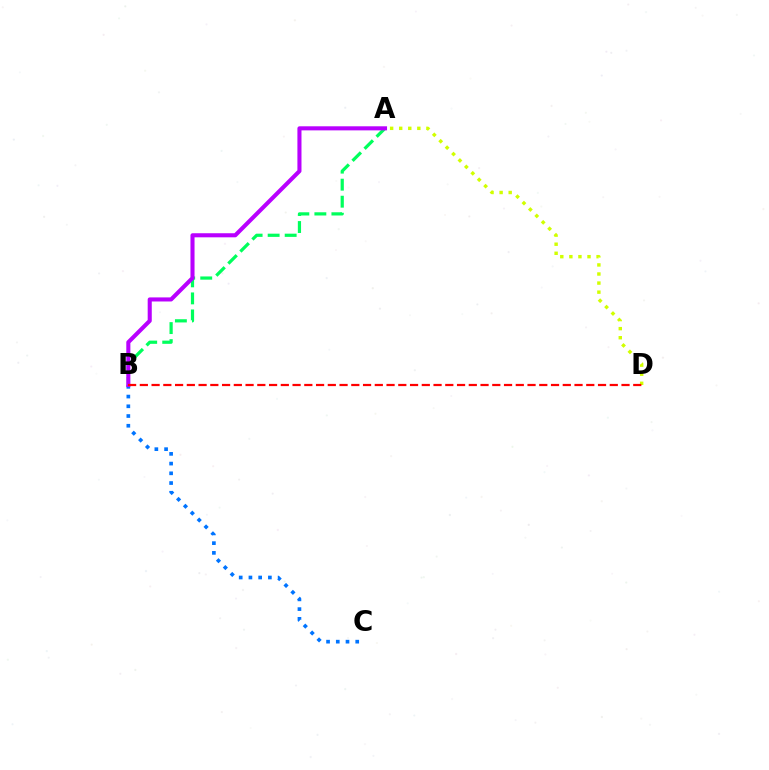{('A', 'B'): [{'color': '#00ff5c', 'line_style': 'dashed', 'thickness': 2.31}, {'color': '#b900ff', 'line_style': 'solid', 'thickness': 2.93}], ('B', 'C'): [{'color': '#0074ff', 'line_style': 'dotted', 'thickness': 2.64}], ('A', 'D'): [{'color': '#d1ff00', 'line_style': 'dotted', 'thickness': 2.46}], ('B', 'D'): [{'color': '#ff0000', 'line_style': 'dashed', 'thickness': 1.6}]}